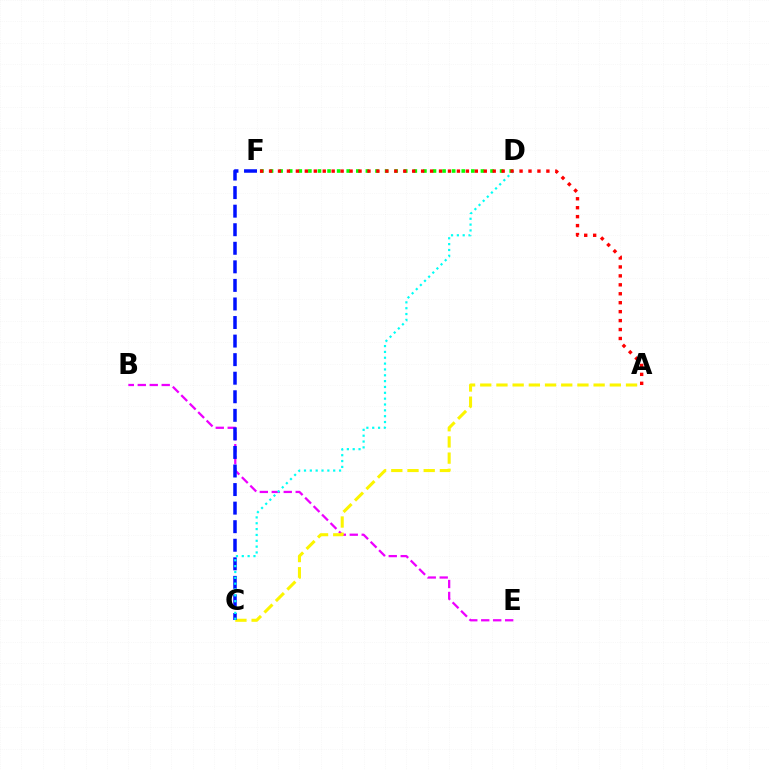{('B', 'E'): [{'color': '#ee00ff', 'line_style': 'dashed', 'thickness': 1.63}], ('D', 'F'): [{'color': '#08ff00', 'line_style': 'dotted', 'thickness': 2.6}], ('A', 'C'): [{'color': '#fcf500', 'line_style': 'dashed', 'thickness': 2.2}], ('C', 'F'): [{'color': '#0010ff', 'line_style': 'dashed', 'thickness': 2.52}], ('C', 'D'): [{'color': '#00fff6', 'line_style': 'dotted', 'thickness': 1.59}], ('A', 'F'): [{'color': '#ff0000', 'line_style': 'dotted', 'thickness': 2.43}]}